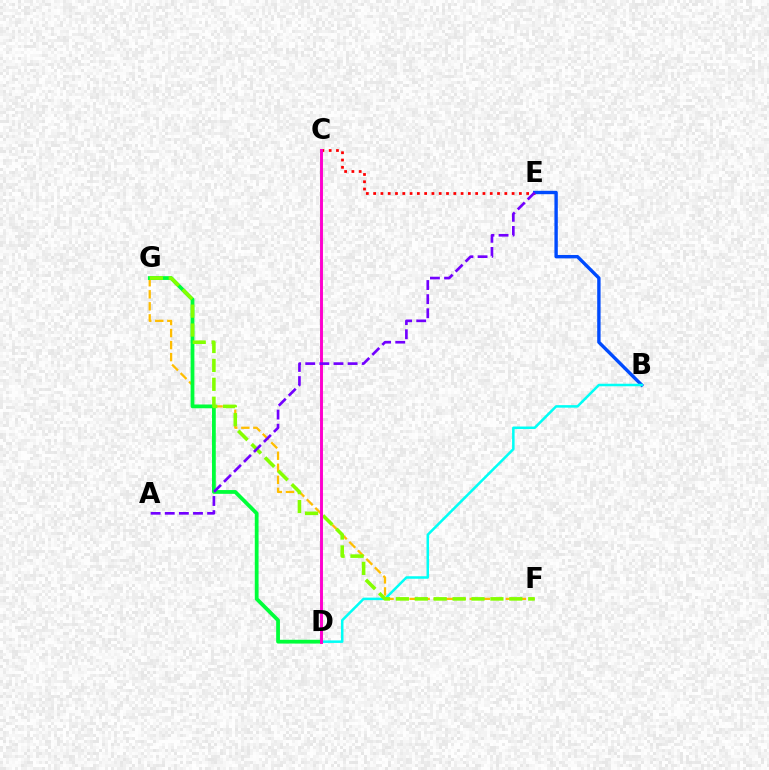{('C', 'E'): [{'color': '#ff0000', 'line_style': 'dotted', 'thickness': 1.98}], ('B', 'E'): [{'color': '#004bff', 'line_style': 'solid', 'thickness': 2.44}], ('B', 'D'): [{'color': '#00fff6', 'line_style': 'solid', 'thickness': 1.81}], ('F', 'G'): [{'color': '#ffbd00', 'line_style': 'dashed', 'thickness': 1.63}, {'color': '#84ff00', 'line_style': 'dashed', 'thickness': 2.57}], ('D', 'G'): [{'color': '#00ff39', 'line_style': 'solid', 'thickness': 2.72}], ('C', 'D'): [{'color': '#ff00cf', 'line_style': 'solid', 'thickness': 2.12}], ('A', 'E'): [{'color': '#7200ff', 'line_style': 'dashed', 'thickness': 1.92}]}